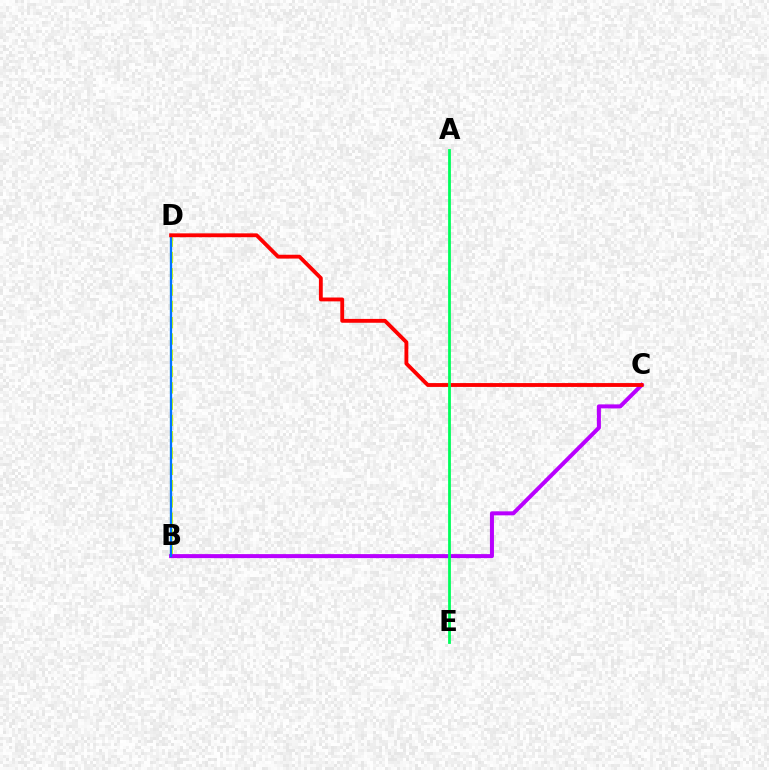{('B', 'D'): [{'color': '#d1ff00', 'line_style': 'dashed', 'thickness': 2.21}, {'color': '#0074ff', 'line_style': 'solid', 'thickness': 1.66}], ('B', 'C'): [{'color': '#b900ff', 'line_style': 'solid', 'thickness': 2.89}], ('C', 'D'): [{'color': '#ff0000', 'line_style': 'solid', 'thickness': 2.77}], ('A', 'E'): [{'color': '#00ff5c', 'line_style': 'solid', 'thickness': 2.01}]}